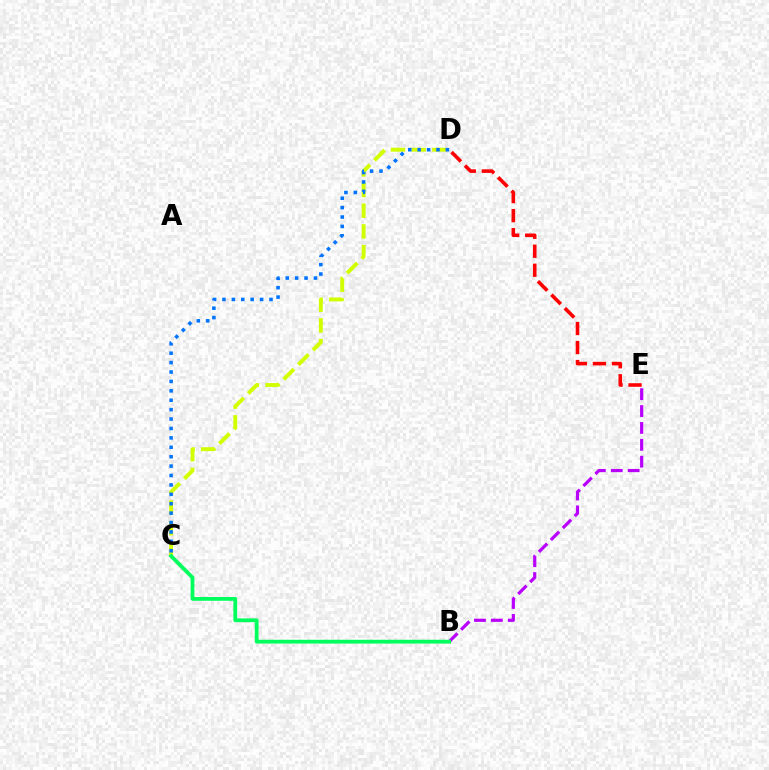{('B', 'E'): [{'color': '#b900ff', 'line_style': 'dashed', 'thickness': 2.29}], ('C', 'D'): [{'color': '#d1ff00', 'line_style': 'dashed', 'thickness': 2.81}, {'color': '#0074ff', 'line_style': 'dotted', 'thickness': 2.56}], ('B', 'C'): [{'color': '#00ff5c', 'line_style': 'solid', 'thickness': 2.73}], ('D', 'E'): [{'color': '#ff0000', 'line_style': 'dashed', 'thickness': 2.58}]}